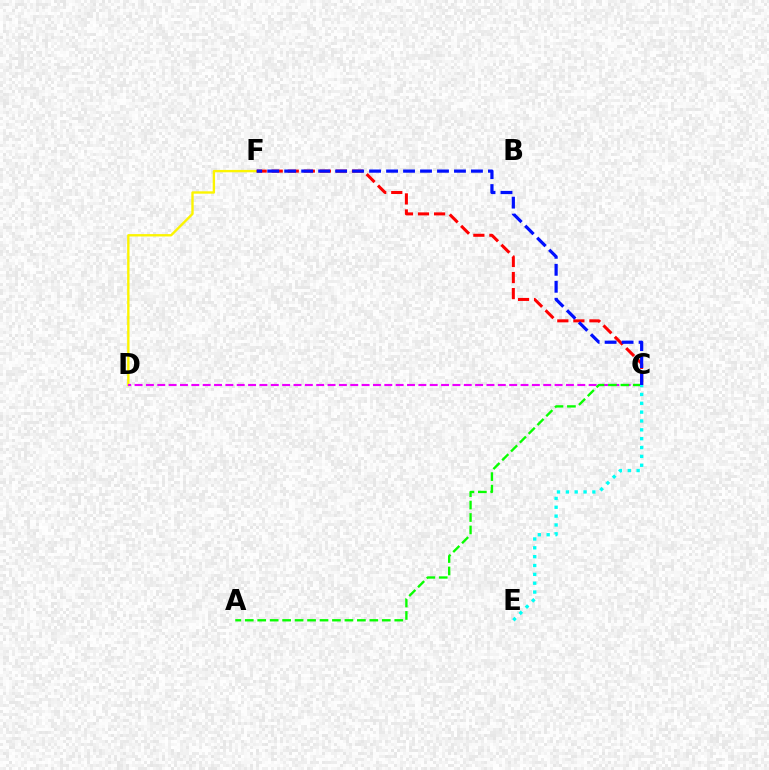{('D', 'F'): [{'color': '#fcf500', 'line_style': 'solid', 'thickness': 1.7}], ('C', 'F'): [{'color': '#ff0000', 'line_style': 'dashed', 'thickness': 2.18}, {'color': '#0010ff', 'line_style': 'dashed', 'thickness': 2.31}], ('C', 'D'): [{'color': '#ee00ff', 'line_style': 'dashed', 'thickness': 1.54}], ('A', 'C'): [{'color': '#08ff00', 'line_style': 'dashed', 'thickness': 1.69}], ('C', 'E'): [{'color': '#00fff6', 'line_style': 'dotted', 'thickness': 2.4}]}